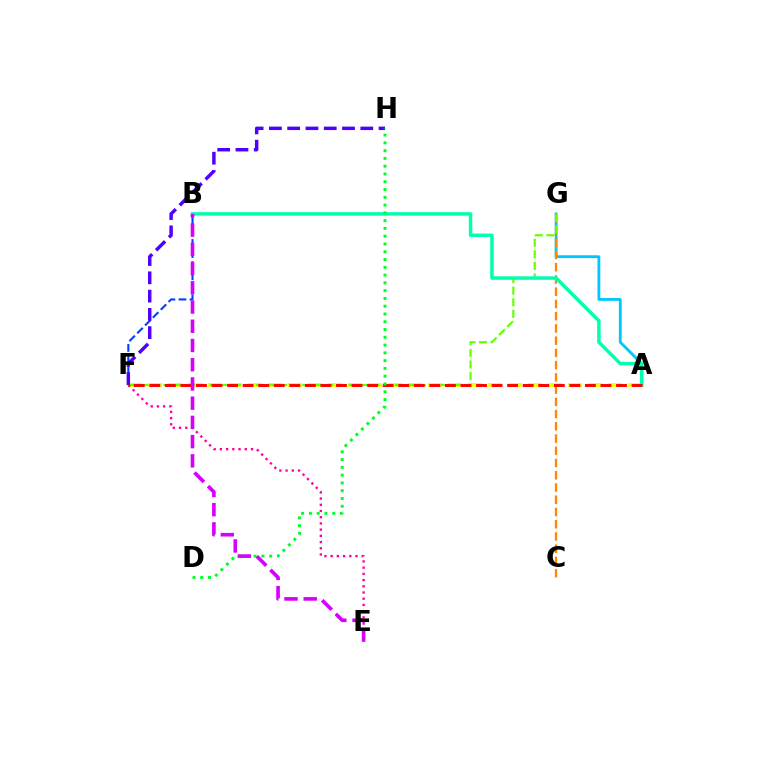{('A', 'F'): [{'color': '#eeff00', 'line_style': 'dashed', 'thickness': 2.72}, {'color': '#ff0000', 'line_style': 'dashed', 'thickness': 2.11}], ('A', 'G'): [{'color': '#00c7ff', 'line_style': 'solid', 'thickness': 2.02}], ('C', 'G'): [{'color': '#ff8800', 'line_style': 'dashed', 'thickness': 1.66}], ('F', 'G'): [{'color': '#66ff00', 'line_style': 'dashed', 'thickness': 1.57}], ('E', 'F'): [{'color': '#ff00a0', 'line_style': 'dotted', 'thickness': 1.69}], ('B', 'F'): [{'color': '#003fff', 'line_style': 'dashed', 'thickness': 1.5}], ('A', 'B'): [{'color': '#00ffaf', 'line_style': 'solid', 'thickness': 2.49}], ('F', 'H'): [{'color': '#4f00ff', 'line_style': 'dashed', 'thickness': 2.48}], ('D', 'H'): [{'color': '#00ff27', 'line_style': 'dotted', 'thickness': 2.11}], ('B', 'E'): [{'color': '#d600ff', 'line_style': 'dashed', 'thickness': 2.61}]}